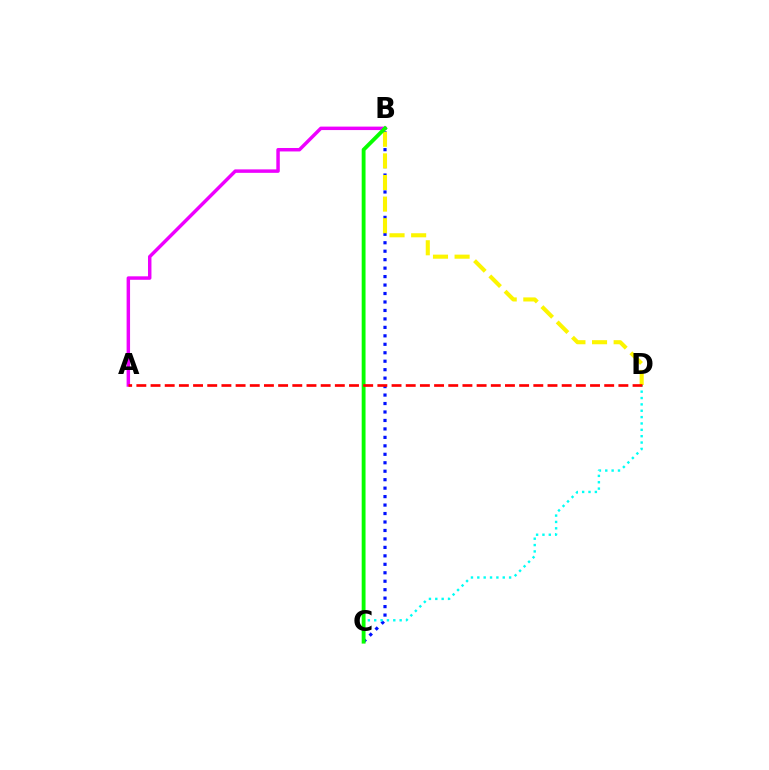{('B', 'C'): [{'color': '#0010ff', 'line_style': 'dotted', 'thickness': 2.3}, {'color': '#08ff00', 'line_style': 'solid', 'thickness': 2.77}], ('A', 'B'): [{'color': '#ee00ff', 'line_style': 'solid', 'thickness': 2.49}], ('B', 'D'): [{'color': '#fcf500', 'line_style': 'dashed', 'thickness': 2.94}], ('C', 'D'): [{'color': '#00fff6', 'line_style': 'dotted', 'thickness': 1.73}], ('A', 'D'): [{'color': '#ff0000', 'line_style': 'dashed', 'thickness': 1.93}]}